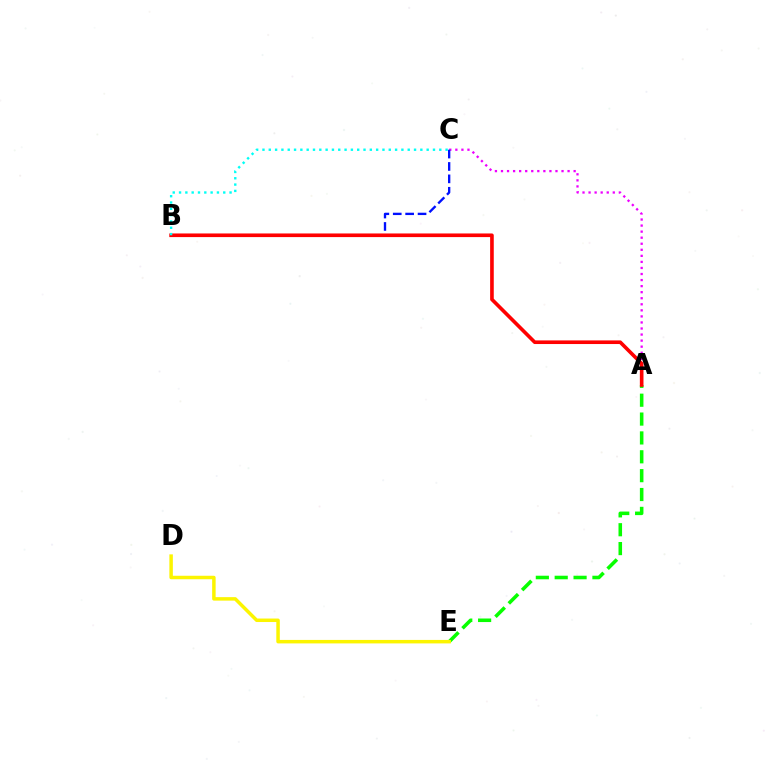{('A', 'E'): [{'color': '#08ff00', 'line_style': 'dashed', 'thickness': 2.56}], ('A', 'C'): [{'color': '#ee00ff', 'line_style': 'dotted', 'thickness': 1.64}], ('B', 'C'): [{'color': '#0010ff', 'line_style': 'dashed', 'thickness': 1.69}, {'color': '#00fff6', 'line_style': 'dotted', 'thickness': 1.72}], ('A', 'B'): [{'color': '#ff0000', 'line_style': 'solid', 'thickness': 2.61}], ('D', 'E'): [{'color': '#fcf500', 'line_style': 'solid', 'thickness': 2.51}]}